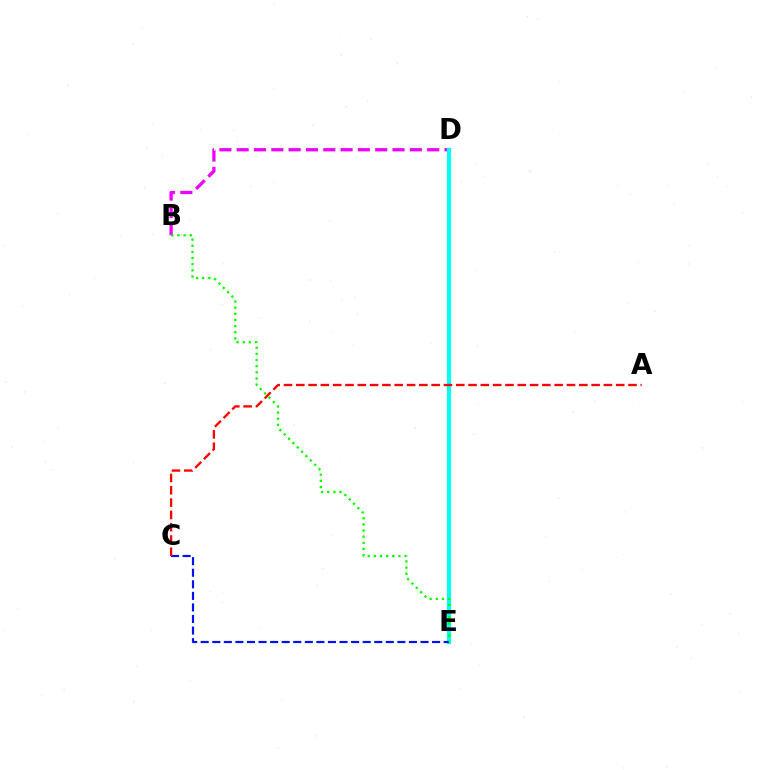{('D', 'E'): [{'color': '#fcf500', 'line_style': 'dotted', 'thickness': 2.73}, {'color': '#00fff6', 'line_style': 'solid', 'thickness': 3.0}], ('B', 'D'): [{'color': '#ee00ff', 'line_style': 'dashed', 'thickness': 2.35}], ('C', 'E'): [{'color': '#0010ff', 'line_style': 'dashed', 'thickness': 1.57}], ('B', 'E'): [{'color': '#08ff00', 'line_style': 'dotted', 'thickness': 1.67}], ('A', 'C'): [{'color': '#ff0000', 'line_style': 'dashed', 'thickness': 1.67}]}